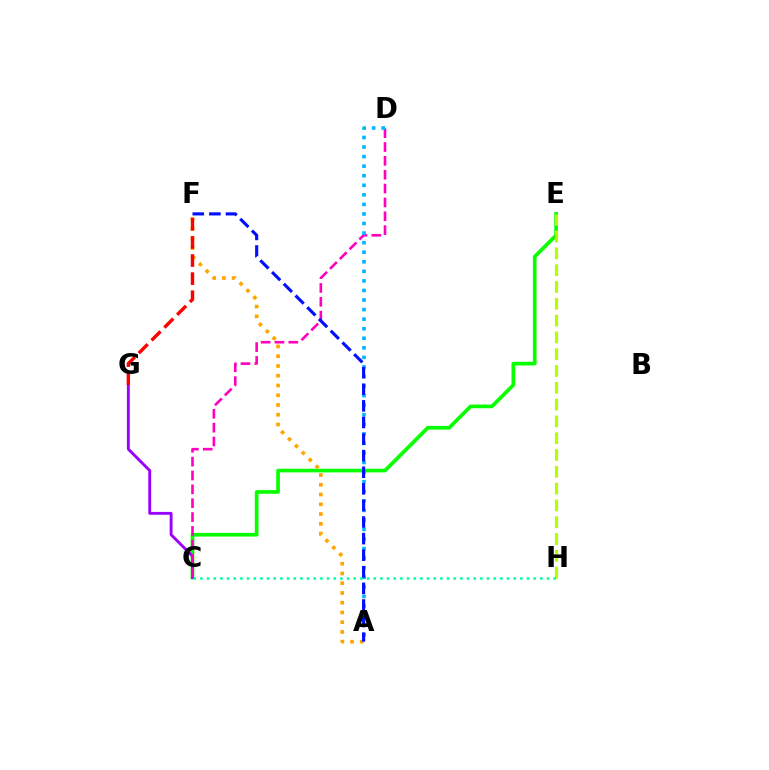{('C', 'E'): [{'color': '#08ff00', 'line_style': 'solid', 'thickness': 2.65}], ('C', 'G'): [{'color': '#9b00ff', 'line_style': 'solid', 'thickness': 2.07}], ('A', 'F'): [{'color': '#ffa500', 'line_style': 'dotted', 'thickness': 2.65}, {'color': '#0010ff', 'line_style': 'dashed', 'thickness': 2.25}], ('E', 'H'): [{'color': '#b3ff00', 'line_style': 'dashed', 'thickness': 2.28}], ('C', 'D'): [{'color': '#ff00bd', 'line_style': 'dashed', 'thickness': 1.88}], ('A', 'D'): [{'color': '#00b5ff', 'line_style': 'dotted', 'thickness': 2.6}], ('F', 'G'): [{'color': '#ff0000', 'line_style': 'dashed', 'thickness': 2.46}], ('C', 'H'): [{'color': '#00ff9d', 'line_style': 'dotted', 'thickness': 1.81}]}